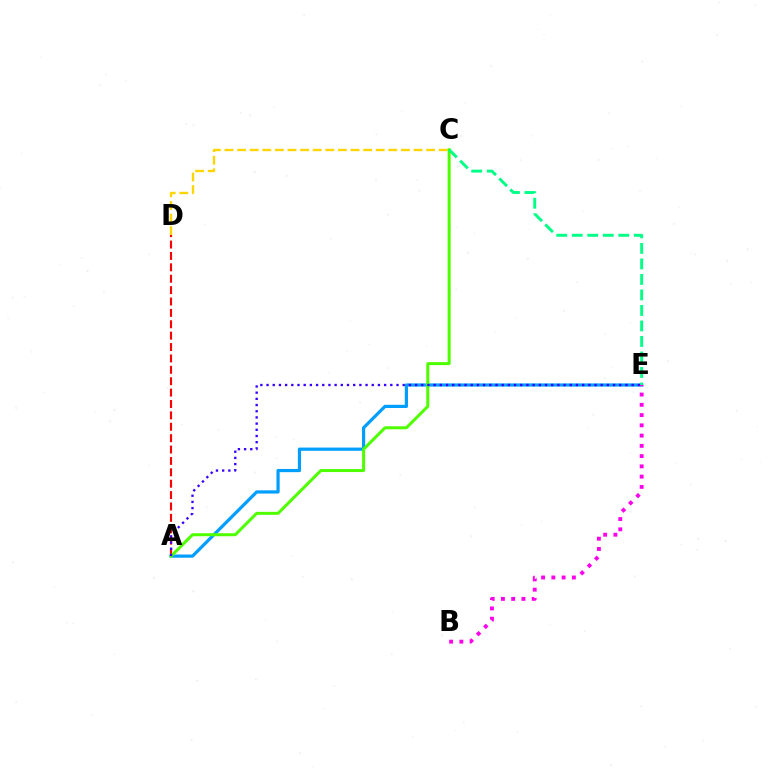{('A', 'D'): [{'color': '#ff0000', 'line_style': 'dashed', 'thickness': 1.55}], ('C', 'D'): [{'color': '#ffd500', 'line_style': 'dashed', 'thickness': 1.71}], ('A', 'E'): [{'color': '#009eff', 'line_style': 'solid', 'thickness': 2.3}, {'color': '#3700ff', 'line_style': 'dotted', 'thickness': 1.68}], ('A', 'C'): [{'color': '#4fff00', 'line_style': 'solid', 'thickness': 2.16}], ('B', 'E'): [{'color': '#ff00ed', 'line_style': 'dotted', 'thickness': 2.79}], ('C', 'E'): [{'color': '#00ff86', 'line_style': 'dashed', 'thickness': 2.11}]}